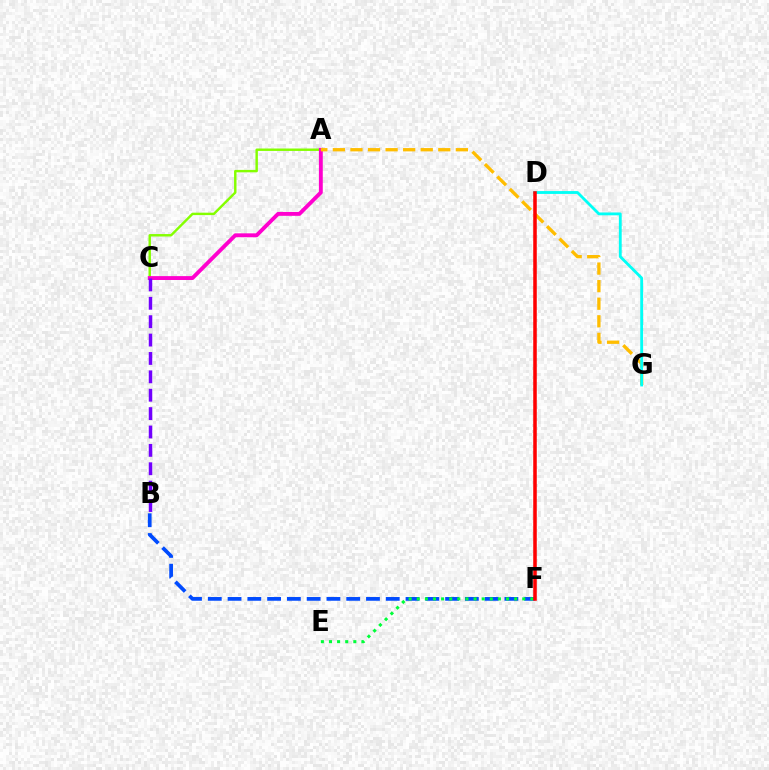{('B', 'F'): [{'color': '#004bff', 'line_style': 'dashed', 'thickness': 2.69}], ('E', 'F'): [{'color': '#00ff39', 'line_style': 'dotted', 'thickness': 2.2}], ('A', 'C'): [{'color': '#84ff00', 'line_style': 'solid', 'thickness': 1.75}, {'color': '#ff00cf', 'line_style': 'solid', 'thickness': 2.79}], ('B', 'C'): [{'color': '#7200ff', 'line_style': 'dashed', 'thickness': 2.5}], ('A', 'G'): [{'color': '#ffbd00', 'line_style': 'dashed', 'thickness': 2.39}], ('D', 'G'): [{'color': '#00fff6', 'line_style': 'solid', 'thickness': 2.04}], ('D', 'F'): [{'color': '#ff0000', 'line_style': 'solid', 'thickness': 2.55}]}